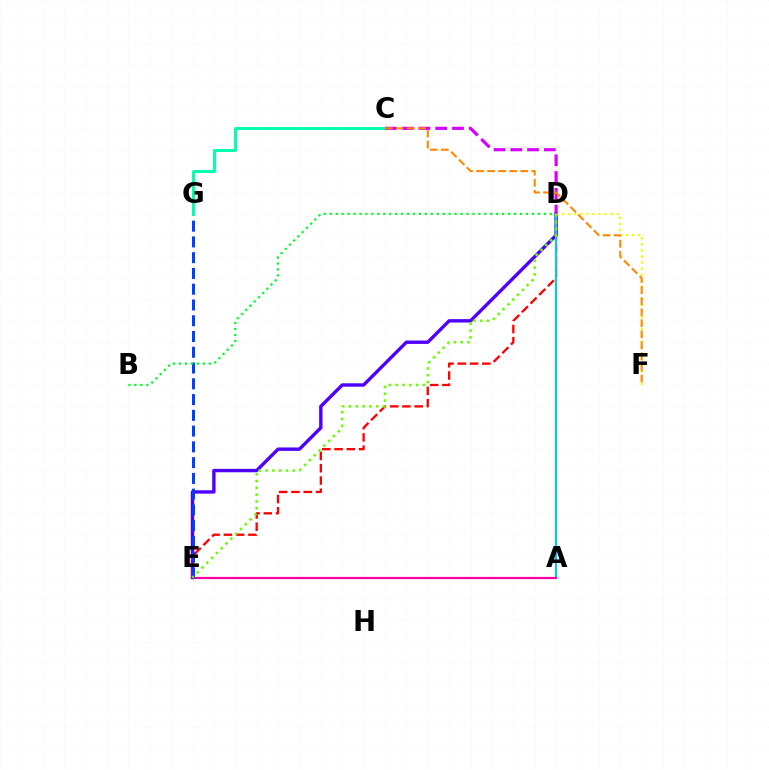{('D', 'E'): [{'color': '#4f00ff', 'line_style': 'solid', 'thickness': 2.44}, {'color': '#ff0000', 'line_style': 'dashed', 'thickness': 1.67}, {'color': '#66ff00', 'line_style': 'dotted', 'thickness': 1.85}], ('A', 'D'): [{'color': '#00c7ff', 'line_style': 'solid', 'thickness': 1.5}], ('A', 'E'): [{'color': '#ff00a0', 'line_style': 'solid', 'thickness': 1.6}], ('D', 'F'): [{'color': '#eeff00', 'line_style': 'dotted', 'thickness': 1.65}], ('E', 'G'): [{'color': '#003fff', 'line_style': 'dashed', 'thickness': 2.14}], ('C', 'G'): [{'color': '#00ffaf', 'line_style': 'solid', 'thickness': 2.12}], ('C', 'D'): [{'color': '#d600ff', 'line_style': 'dashed', 'thickness': 2.28}], ('B', 'D'): [{'color': '#00ff27', 'line_style': 'dotted', 'thickness': 1.62}], ('C', 'F'): [{'color': '#ff8800', 'line_style': 'dashed', 'thickness': 1.5}]}